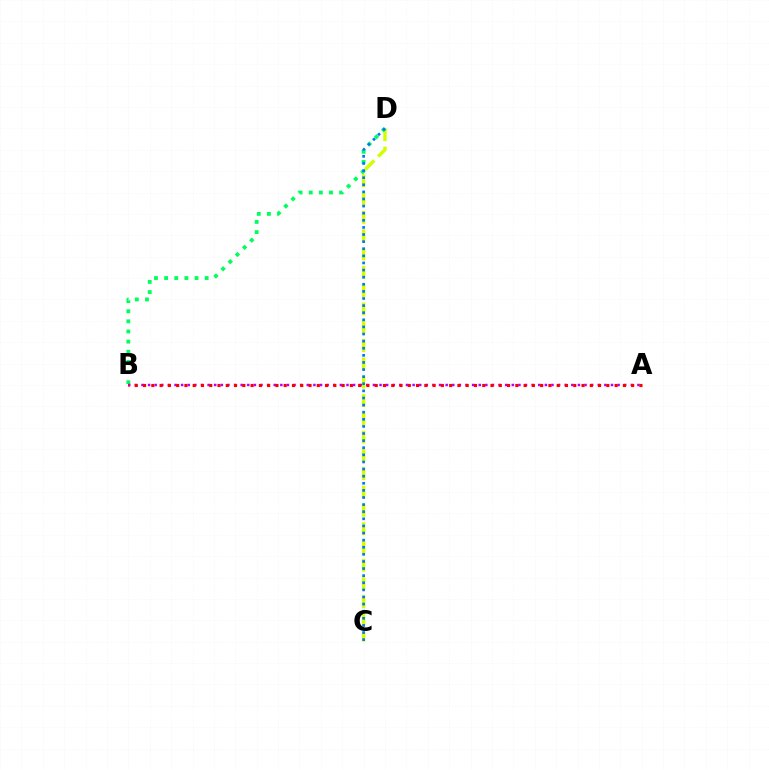{('C', 'D'): [{'color': '#d1ff00', 'line_style': 'dashed', 'thickness': 2.49}, {'color': '#0074ff', 'line_style': 'dotted', 'thickness': 1.93}], ('B', 'D'): [{'color': '#00ff5c', 'line_style': 'dotted', 'thickness': 2.75}], ('A', 'B'): [{'color': '#b900ff', 'line_style': 'dotted', 'thickness': 1.8}, {'color': '#ff0000', 'line_style': 'dotted', 'thickness': 2.25}]}